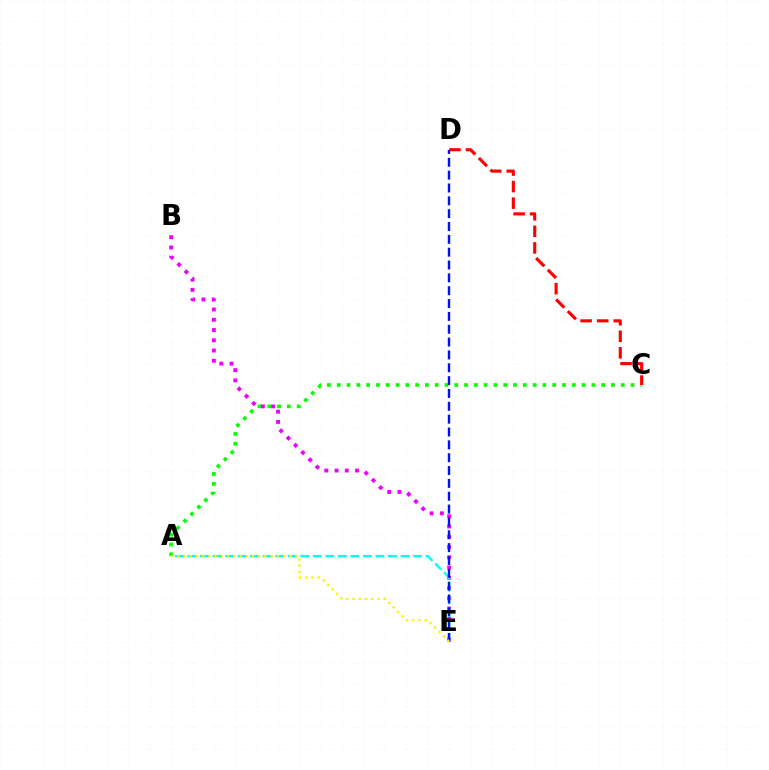{('A', 'C'): [{'color': '#08ff00', 'line_style': 'dotted', 'thickness': 2.66}], ('B', 'E'): [{'color': '#ee00ff', 'line_style': 'dotted', 'thickness': 2.79}], ('C', 'D'): [{'color': '#ff0000', 'line_style': 'dashed', 'thickness': 2.25}], ('A', 'E'): [{'color': '#00fff6', 'line_style': 'dashed', 'thickness': 1.7}, {'color': '#fcf500', 'line_style': 'dotted', 'thickness': 1.69}], ('D', 'E'): [{'color': '#0010ff', 'line_style': 'dashed', 'thickness': 1.74}]}